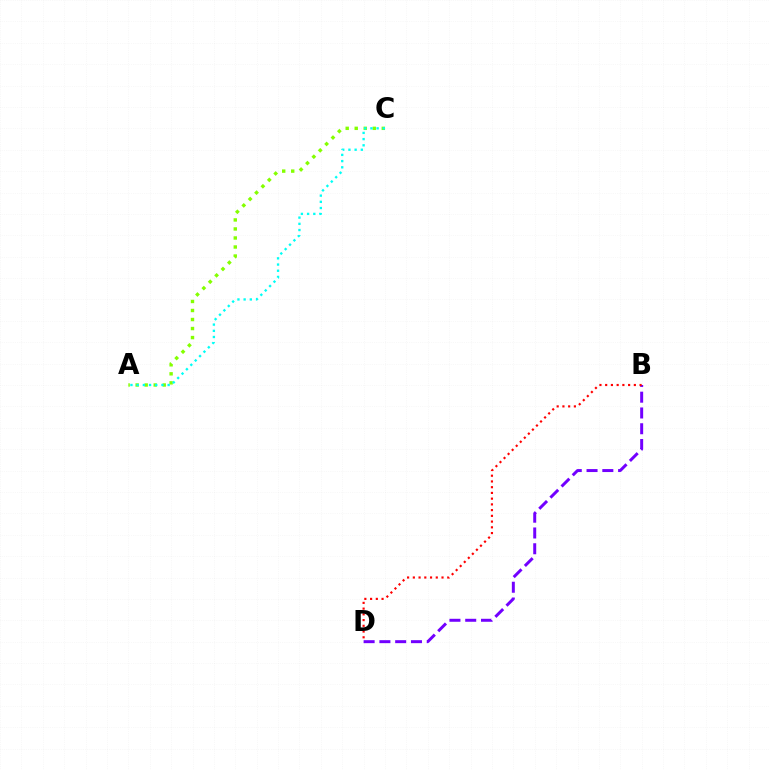{('A', 'C'): [{'color': '#84ff00', 'line_style': 'dotted', 'thickness': 2.45}, {'color': '#00fff6', 'line_style': 'dotted', 'thickness': 1.68}], ('B', 'D'): [{'color': '#7200ff', 'line_style': 'dashed', 'thickness': 2.14}, {'color': '#ff0000', 'line_style': 'dotted', 'thickness': 1.56}]}